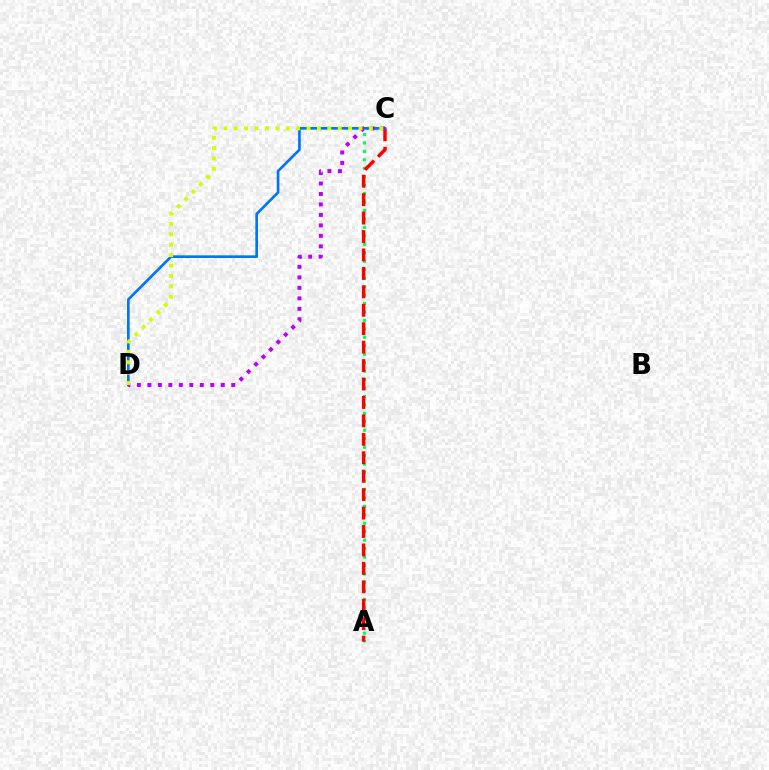{('A', 'C'): [{'color': '#00ff5c', 'line_style': 'dotted', 'thickness': 2.3}, {'color': '#ff0000', 'line_style': 'dashed', 'thickness': 2.5}], ('C', 'D'): [{'color': '#0074ff', 'line_style': 'solid', 'thickness': 1.92}, {'color': '#b900ff', 'line_style': 'dotted', 'thickness': 2.85}, {'color': '#d1ff00', 'line_style': 'dotted', 'thickness': 2.83}]}